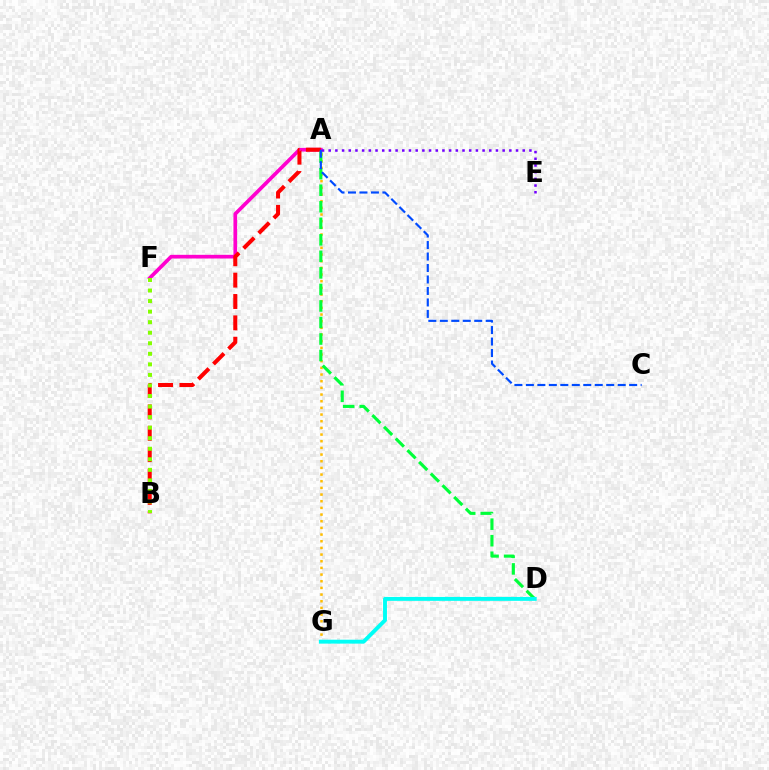{('A', 'G'): [{'color': '#ffbd00', 'line_style': 'dotted', 'thickness': 1.81}], ('A', 'F'): [{'color': '#ff00cf', 'line_style': 'solid', 'thickness': 2.65}], ('A', 'B'): [{'color': '#ff0000', 'line_style': 'dashed', 'thickness': 2.9}], ('A', 'D'): [{'color': '#00ff39', 'line_style': 'dashed', 'thickness': 2.25}], ('A', 'C'): [{'color': '#004bff', 'line_style': 'dashed', 'thickness': 1.56}], ('B', 'F'): [{'color': '#84ff00', 'line_style': 'dotted', 'thickness': 2.87}], ('D', 'G'): [{'color': '#00fff6', 'line_style': 'solid', 'thickness': 2.81}], ('A', 'E'): [{'color': '#7200ff', 'line_style': 'dotted', 'thickness': 1.82}]}